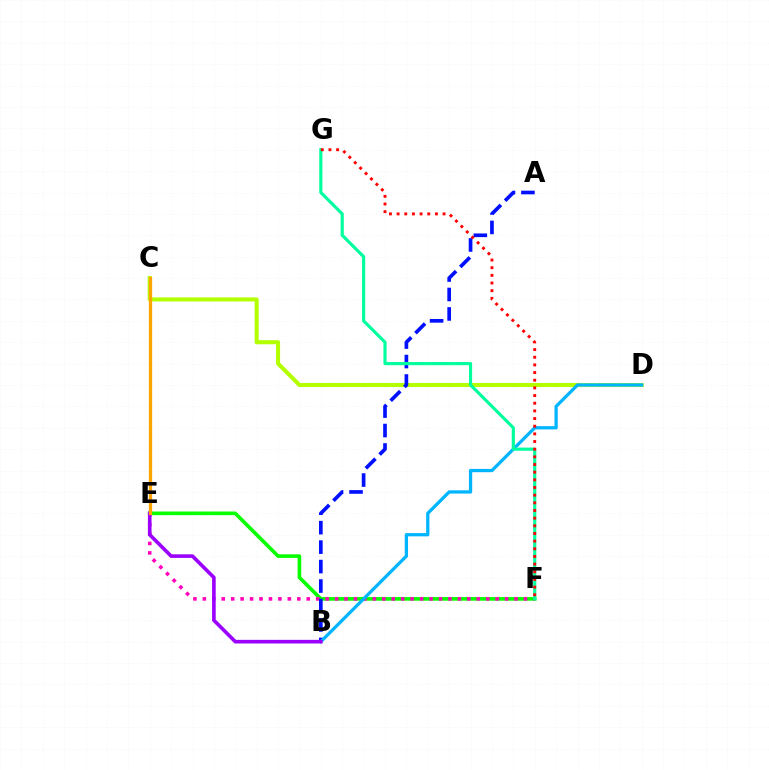{('E', 'F'): [{'color': '#08ff00', 'line_style': 'solid', 'thickness': 2.61}, {'color': '#ff00bd', 'line_style': 'dotted', 'thickness': 2.57}], ('C', 'D'): [{'color': '#b3ff00', 'line_style': 'solid', 'thickness': 2.93}], ('A', 'B'): [{'color': '#0010ff', 'line_style': 'dashed', 'thickness': 2.64}], ('B', 'D'): [{'color': '#00b5ff', 'line_style': 'solid', 'thickness': 2.35}], ('B', 'E'): [{'color': '#9b00ff', 'line_style': 'solid', 'thickness': 2.61}], ('F', 'G'): [{'color': '#00ff9d', 'line_style': 'solid', 'thickness': 2.26}, {'color': '#ff0000', 'line_style': 'dotted', 'thickness': 2.08}], ('C', 'E'): [{'color': '#ffa500', 'line_style': 'solid', 'thickness': 2.35}]}